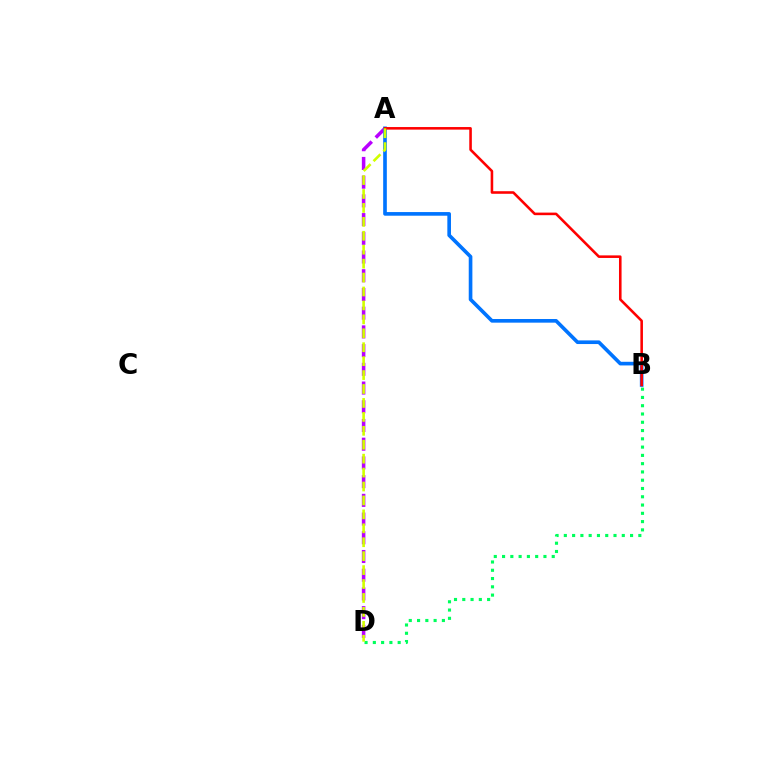{('B', 'D'): [{'color': '#00ff5c', 'line_style': 'dotted', 'thickness': 2.25}], ('A', 'D'): [{'color': '#b900ff', 'line_style': 'dashed', 'thickness': 2.54}, {'color': '#d1ff00', 'line_style': 'dashed', 'thickness': 1.89}], ('A', 'B'): [{'color': '#0074ff', 'line_style': 'solid', 'thickness': 2.62}, {'color': '#ff0000', 'line_style': 'solid', 'thickness': 1.85}]}